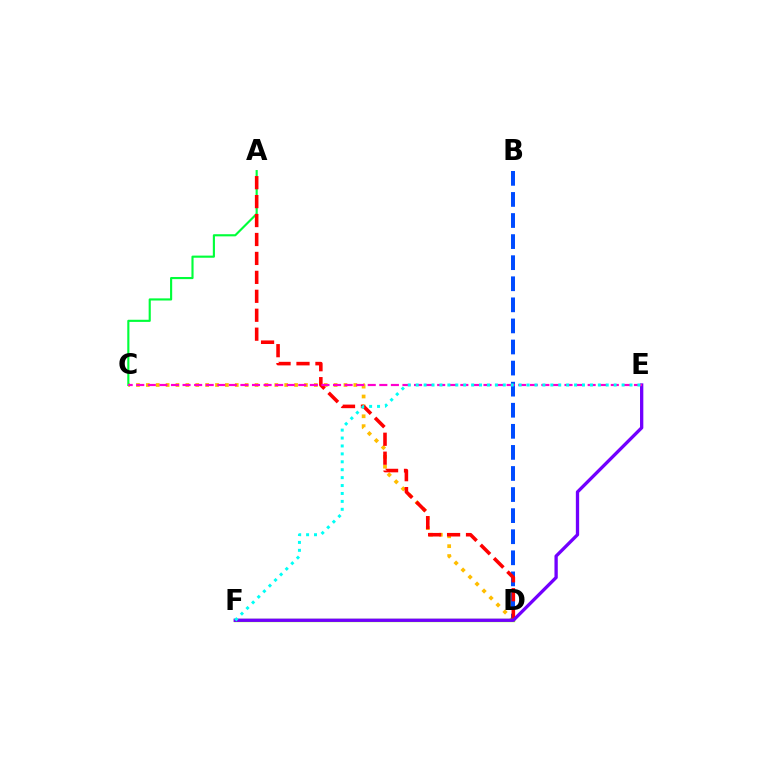{('C', 'D'): [{'color': '#ffbd00', 'line_style': 'dotted', 'thickness': 2.68}], ('A', 'C'): [{'color': '#00ff39', 'line_style': 'solid', 'thickness': 1.54}], ('B', 'D'): [{'color': '#004bff', 'line_style': 'dashed', 'thickness': 2.86}], ('A', 'D'): [{'color': '#ff0000', 'line_style': 'dashed', 'thickness': 2.57}], ('D', 'F'): [{'color': '#84ff00', 'line_style': 'solid', 'thickness': 2.4}], ('E', 'F'): [{'color': '#7200ff', 'line_style': 'solid', 'thickness': 2.38}, {'color': '#00fff6', 'line_style': 'dotted', 'thickness': 2.15}], ('C', 'E'): [{'color': '#ff00cf', 'line_style': 'dashed', 'thickness': 1.57}]}